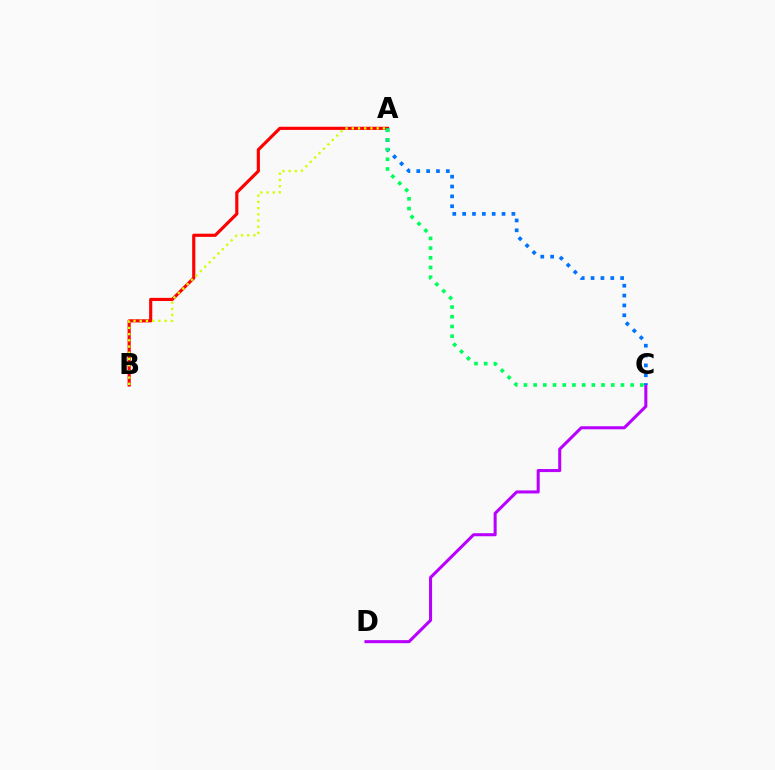{('C', 'D'): [{'color': '#b900ff', 'line_style': 'solid', 'thickness': 2.19}], ('A', 'B'): [{'color': '#ff0000', 'line_style': 'solid', 'thickness': 2.27}, {'color': '#d1ff00', 'line_style': 'dotted', 'thickness': 1.69}], ('A', 'C'): [{'color': '#0074ff', 'line_style': 'dotted', 'thickness': 2.68}, {'color': '#00ff5c', 'line_style': 'dotted', 'thickness': 2.64}]}